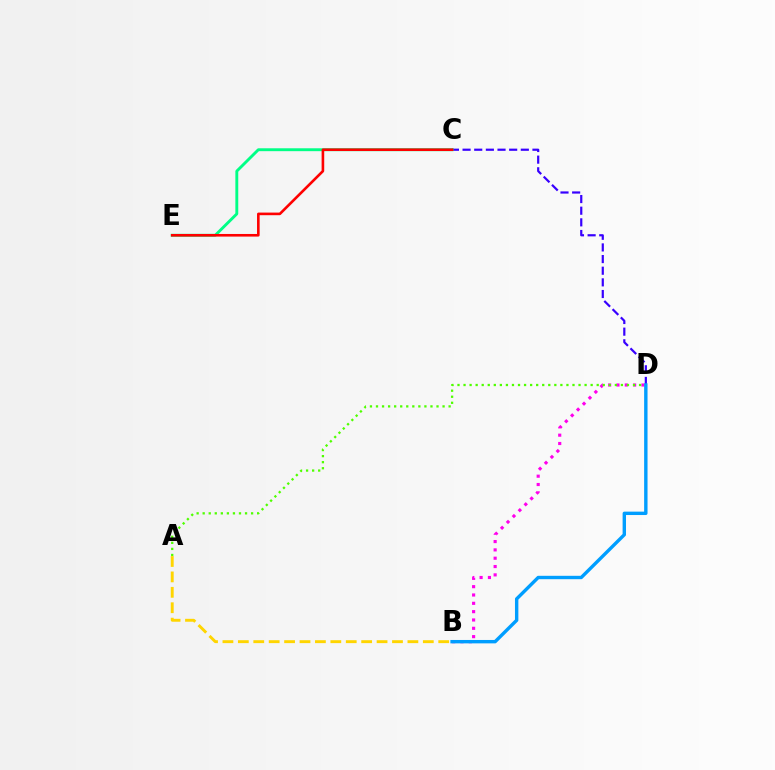{('C', 'D'): [{'color': '#3700ff', 'line_style': 'dashed', 'thickness': 1.58}], ('B', 'D'): [{'color': '#ff00ed', 'line_style': 'dotted', 'thickness': 2.26}, {'color': '#009eff', 'line_style': 'solid', 'thickness': 2.44}], ('A', 'D'): [{'color': '#4fff00', 'line_style': 'dotted', 'thickness': 1.64}], ('C', 'E'): [{'color': '#00ff86', 'line_style': 'solid', 'thickness': 2.08}, {'color': '#ff0000', 'line_style': 'solid', 'thickness': 1.88}], ('A', 'B'): [{'color': '#ffd500', 'line_style': 'dashed', 'thickness': 2.09}]}